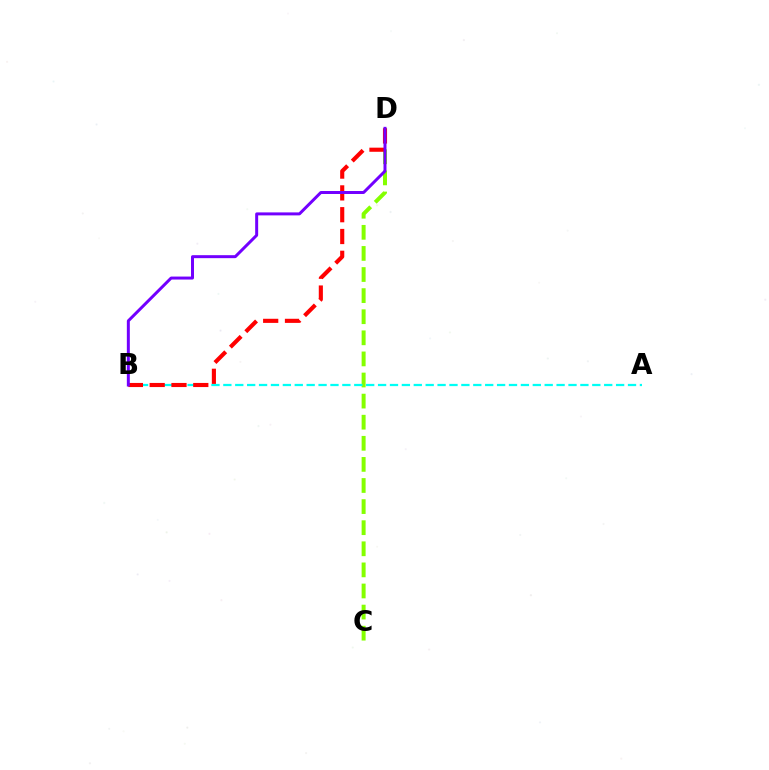{('C', 'D'): [{'color': '#84ff00', 'line_style': 'dashed', 'thickness': 2.87}], ('A', 'B'): [{'color': '#00fff6', 'line_style': 'dashed', 'thickness': 1.62}], ('B', 'D'): [{'color': '#ff0000', 'line_style': 'dashed', 'thickness': 2.96}, {'color': '#7200ff', 'line_style': 'solid', 'thickness': 2.15}]}